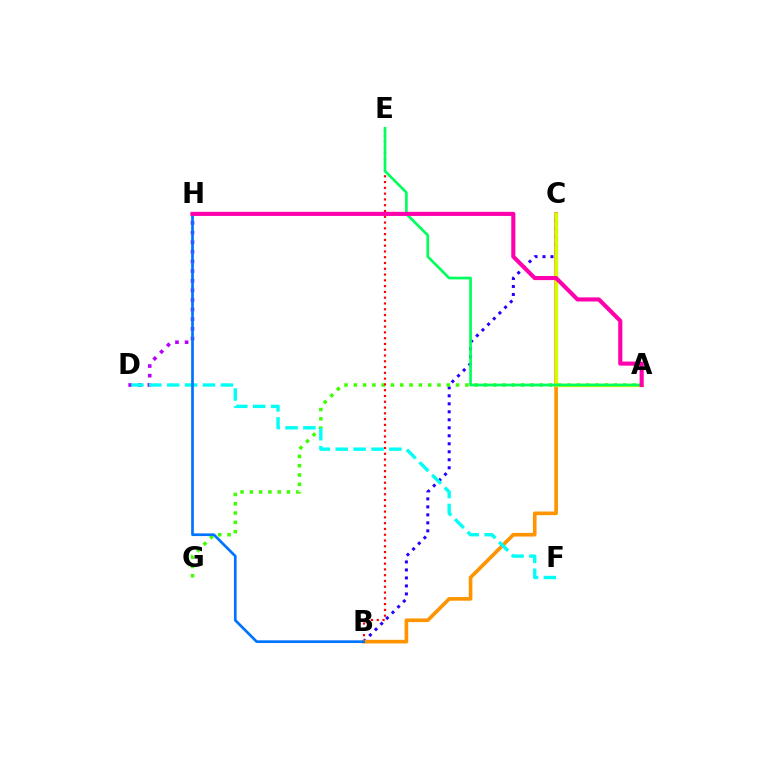{('B', 'C'): [{'color': '#2500ff', 'line_style': 'dotted', 'thickness': 2.17}, {'color': '#ff9400', 'line_style': 'solid', 'thickness': 2.63}], ('D', 'H'): [{'color': '#b900ff', 'line_style': 'dotted', 'thickness': 2.62}], ('A', 'G'): [{'color': '#3dff00', 'line_style': 'dotted', 'thickness': 2.52}], ('B', 'E'): [{'color': '#ff0000', 'line_style': 'dotted', 'thickness': 1.57}], ('A', 'C'): [{'color': '#d1ff00', 'line_style': 'solid', 'thickness': 2.36}], ('D', 'F'): [{'color': '#00fff6', 'line_style': 'dashed', 'thickness': 2.43}], ('B', 'H'): [{'color': '#0074ff', 'line_style': 'solid', 'thickness': 1.95}], ('A', 'E'): [{'color': '#00ff5c', 'line_style': 'solid', 'thickness': 1.92}], ('A', 'H'): [{'color': '#ff00ac', 'line_style': 'solid', 'thickness': 2.95}]}